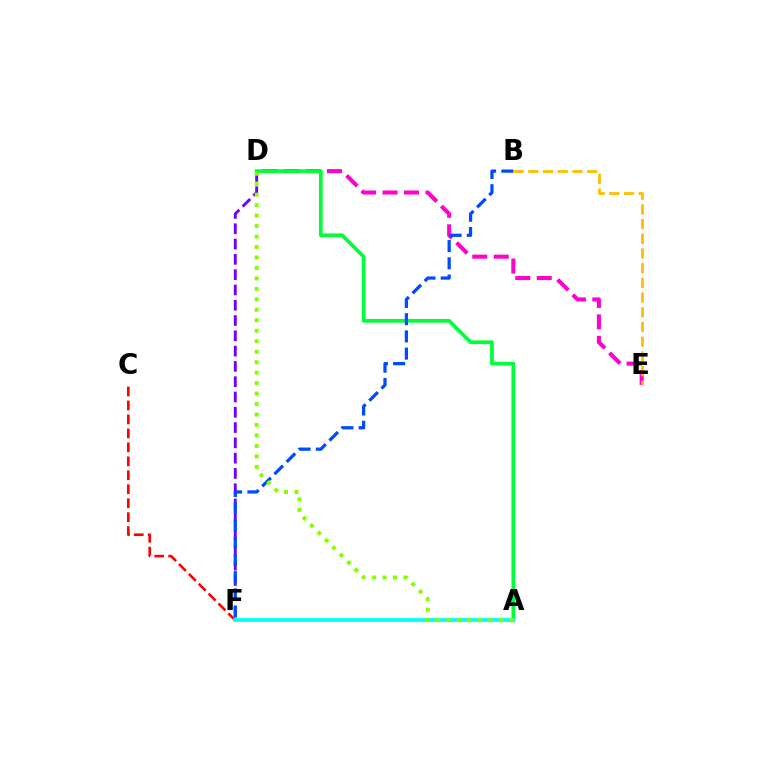{('D', 'E'): [{'color': '#ff00cf', 'line_style': 'dashed', 'thickness': 2.92}], ('D', 'F'): [{'color': '#7200ff', 'line_style': 'dashed', 'thickness': 2.08}], ('C', 'F'): [{'color': '#ff0000', 'line_style': 'dashed', 'thickness': 1.9}], ('A', 'D'): [{'color': '#00ff39', 'line_style': 'solid', 'thickness': 2.67}, {'color': '#84ff00', 'line_style': 'dotted', 'thickness': 2.84}], ('B', 'E'): [{'color': '#ffbd00', 'line_style': 'dashed', 'thickness': 2.0}], ('B', 'F'): [{'color': '#004bff', 'line_style': 'dashed', 'thickness': 2.34}], ('A', 'F'): [{'color': '#00fff6', 'line_style': 'solid', 'thickness': 2.7}]}